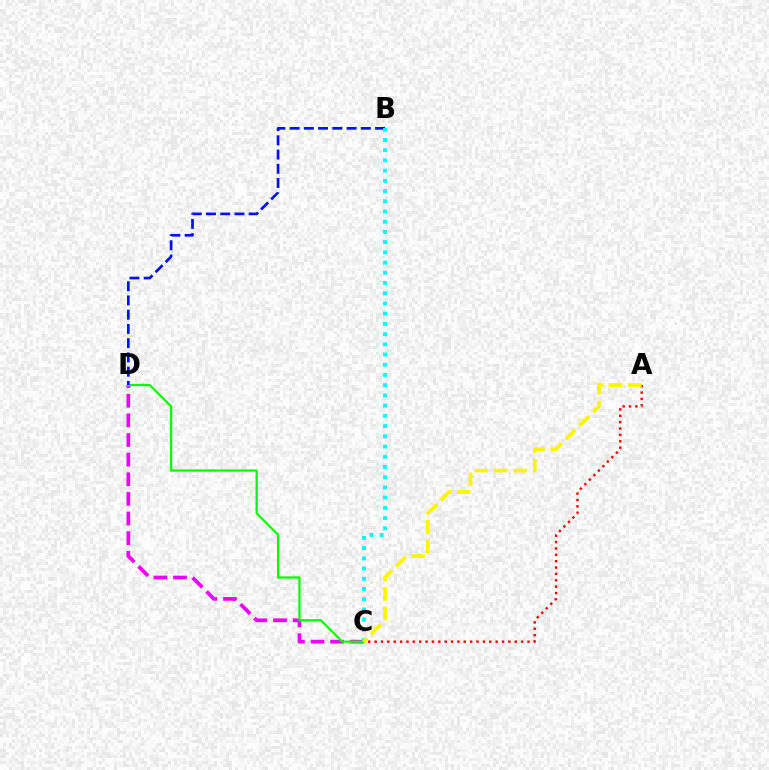{('C', 'D'): [{'color': '#ee00ff', 'line_style': 'dashed', 'thickness': 2.67}, {'color': '#08ff00', 'line_style': 'solid', 'thickness': 1.62}], ('A', 'C'): [{'color': '#ff0000', 'line_style': 'dotted', 'thickness': 1.73}, {'color': '#fcf500', 'line_style': 'dashed', 'thickness': 2.64}], ('B', 'D'): [{'color': '#0010ff', 'line_style': 'dashed', 'thickness': 1.93}], ('B', 'C'): [{'color': '#00fff6', 'line_style': 'dotted', 'thickness': 2.78}]}